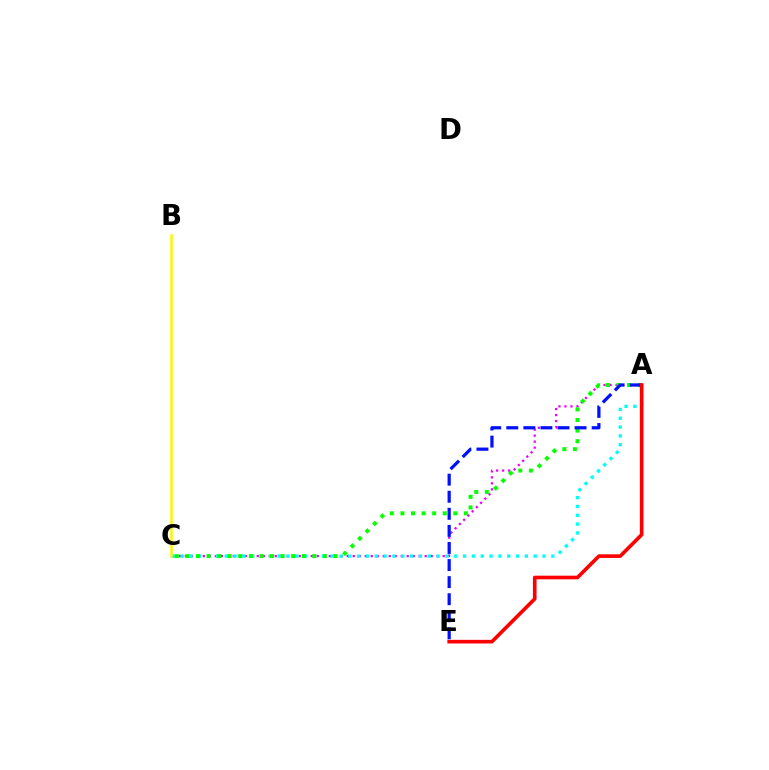{('A', 'C'): [{'color': '#ee00ff', 'line_style': 'dotted', 'thickness': 1.63}, {'color': '#00fff6', 'line_style': 'dotted', 'thickness': 2.4}, {'color': '#08ff00', 'line_style': 'dotted', 'thickness': 2.87}], ('A', 'E'): [{'color': '#0010ff', 'line_style': 'dashed', 'thickness': 2.32}, {'color': '#ff0000', 'line_style': 'solid', 'thickness': 2.61}], ('B', 'C'): [{'color': '#fcf500', 'line_style': 'solid', 'thickness': 1.8}]}